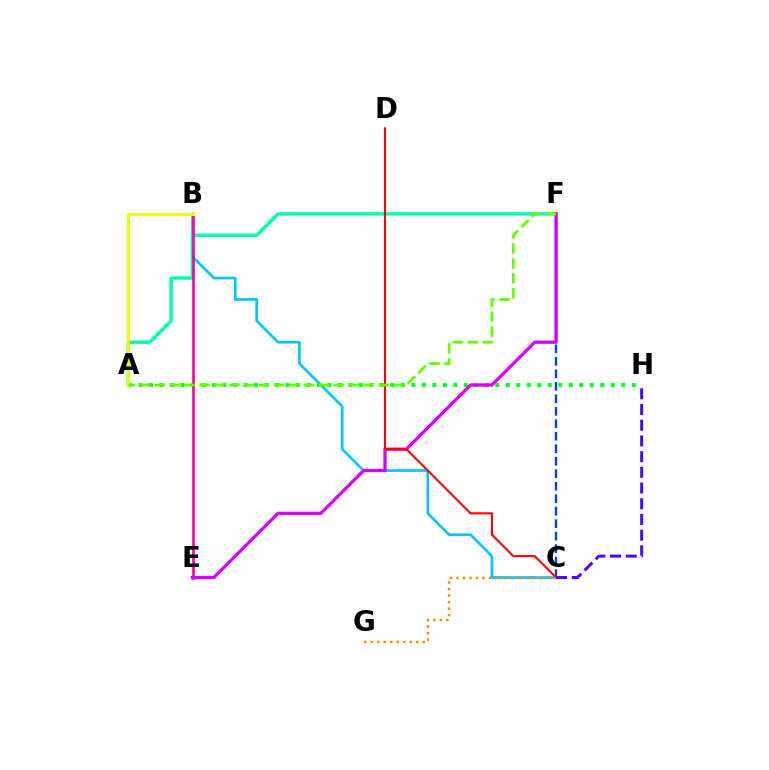{('B', 'C'): [{'color': '#00c7ff', 'line_style': 'solid', 'thickness': 1.93}], ('A', 'F'): [{'color': '#00ffaf', 'line_style': 'solid', 'thickness': 2.45}, {'color': '#66ff00', 'line_style': 'dashed', 'thickness': 2.03}], ('A', 'H'): [{'color': '#00ff27', 'line_style': 'dotted', 'thickness': 2.85}], ('B', 'E'): [{'color': '#ff00a0', 'line_style': 'solid', 'thickness': 1.91}], ('C', 'F'): [{'color': '#003fff', 'line_style': 'dashed', 'thickness': 1.7}], ('E', 'F'): [{'color': '#d600ff', 'line_style': 'solid', 'thickness': 2.35}], ('C', 'D'): [{'color': '#ff0000', 'line_style': 'solid', 'thickness': 1.51}], ('C', 'G'): [{'color': '#ff8800', 'line_style': 'dotted', 'thickness': 1.77}], ('C', 'H'): [{'color': '#4f00ff', 'line_style': 'dashed', 'thickness': 2.13}], ('A', 'B'): [{'color': '#eeff00', 'line_style': 'solid', 'thickness': 2.15}]}